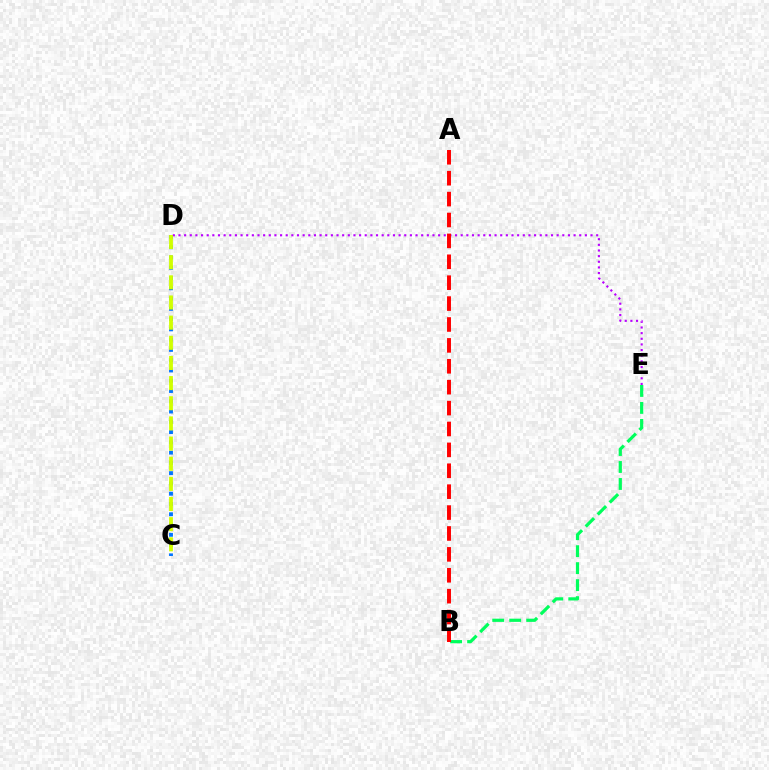{('B', 'E'): [{'color': '#00ff5c', 'line_style': 'dashed', 'thickness': 2.31}], ('D', 'E'): [{'color': '#b900ff', 'line_style': 'dotted', 'thickness': 1.53}], ('A', 'B'): [{'color': '#ff0000', 'line_style': 'dashed', 'thickness': 2.84}], ('C', 'D'): [{'color': '#0074ff', 'line_style': 'dotted', 'thickness': 2.79}, {'color': '#d1ff00', 'line_style': 'dashed', 'thickness': 2.74}]}